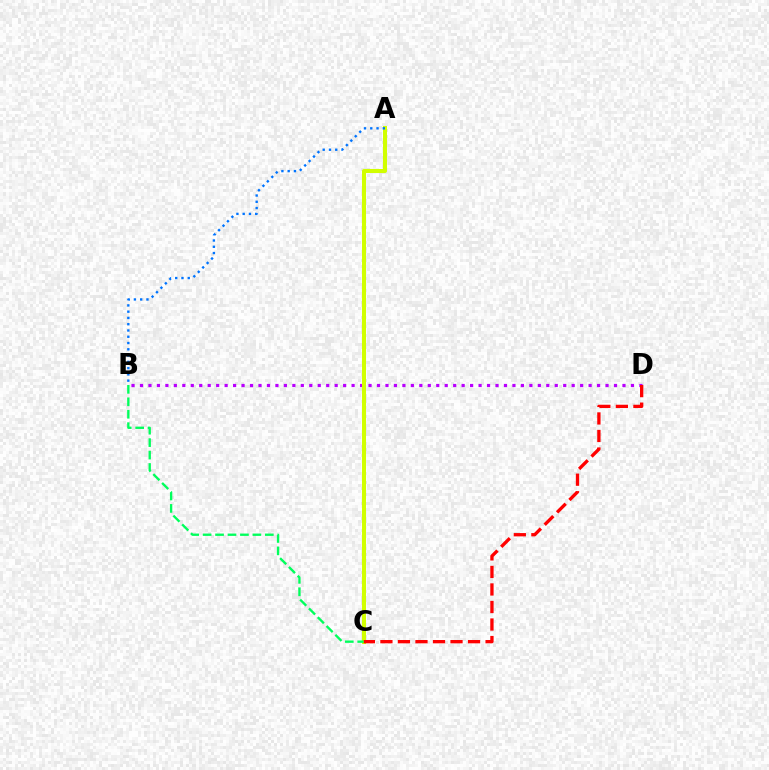{('B', 'D'): [{'color': '#b900ff', 'line_style': 'dotted', 'thickness': 2.3}], ('A', 'C'): [{'color': '#d1ff00', 'line_style': 'solid', 'thickness': 2.91}], ('C', 'D'): [{'color': '#ff0000', 'line_style': 'dashed', 'thickness': 2.38}], ('A', 'B'): [{'color': '#0074ff', 'line_style': 'dotted', 'thickness': 1.7}], ('B', 'C'): [{'color': '#00ff5c', 'line_style': 'dashed', 'thickness': 1.69}]}